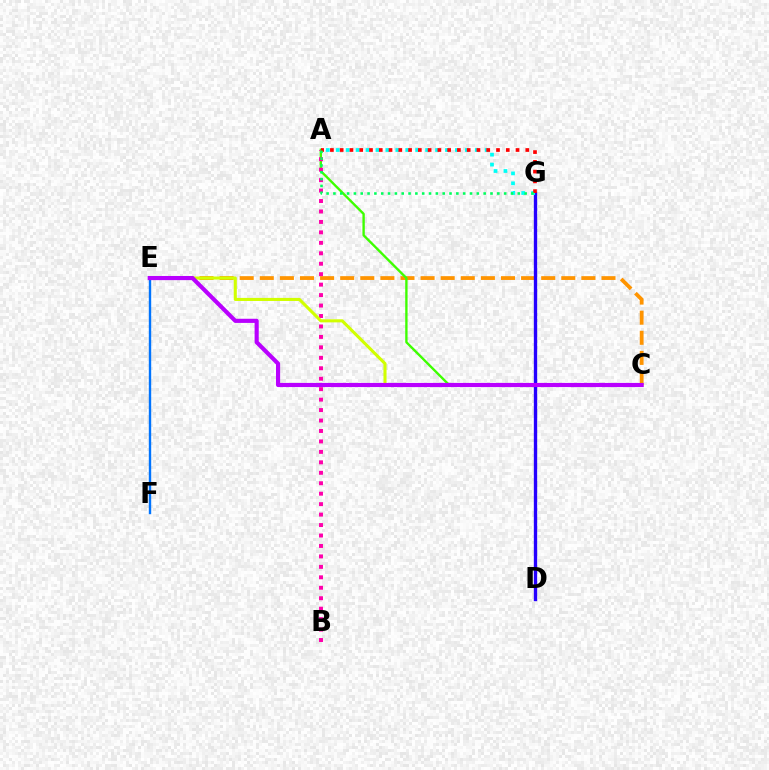{('E', 'F'): [{'color': '#0074ff', 'line_style': 'solid', 'thickness': 1.72}], ('C', 'E'): [{'color': '#ff9400', 'line_style': 'dashed', 'thickness': 2.73}, {'color': '#d1ff00', 'line_style': 'solid', 'thickness': 2.22}, {'color': '#b900ff', 'line_style': 'solid', 'thickness': 2.98}], ('A', 'C'): [{'color': '#3dff00', 'line_style': 'solid', 'thickness': 1.7}], ('D', 'G'): [{'color': '#2500ff', 'line_style': 'solid', 'thickness': 2.41}], ('A', 'B'): [{'color': '#ff00ac', 'line_style': 'dotted', 'thickness': 2.84}], ('A', 'G'): [{'color': '#00fff6', 'line_style': 'dotted', 'thickness': 2.7}, {'color': '#ff0000', 'line_style': 'dotted', 'thickness': 2.65}, {'color': '#00ff5c', 'line_style': 'dotted', 'thickness': 1.86}]}